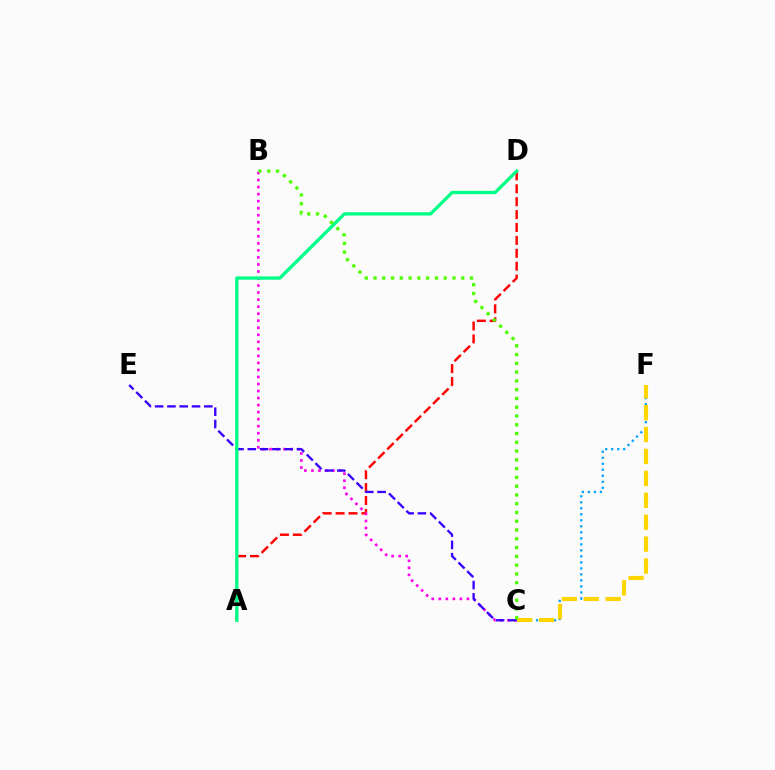{('A', 'D'): [{'color': '#ff0000', 'line_style': 'dashed', 'thickness': 1.75}, {'color': '#00ff86', 'line_style': 'solid', 'thickness': 2.39}], ('B', 'C'): [{'color': '#ff00ed', 'line_style': 'dotted', 'thickness': 1.91}, {'color': '#4fff00', 'line_style': 'dotted', 'thickness': 2.38}], ('C', 'F'): [{'color': '#009eff', 'line_style': 'dotted', 'thickness': 1.63}, {'color': '#ffd500', 'line_style': 'dashed', 'thickness': 2.98}], ('C', 'E'): [{'color': '#3700ff', 'line_style': 'dashed', 'thickness': 1.67}]}